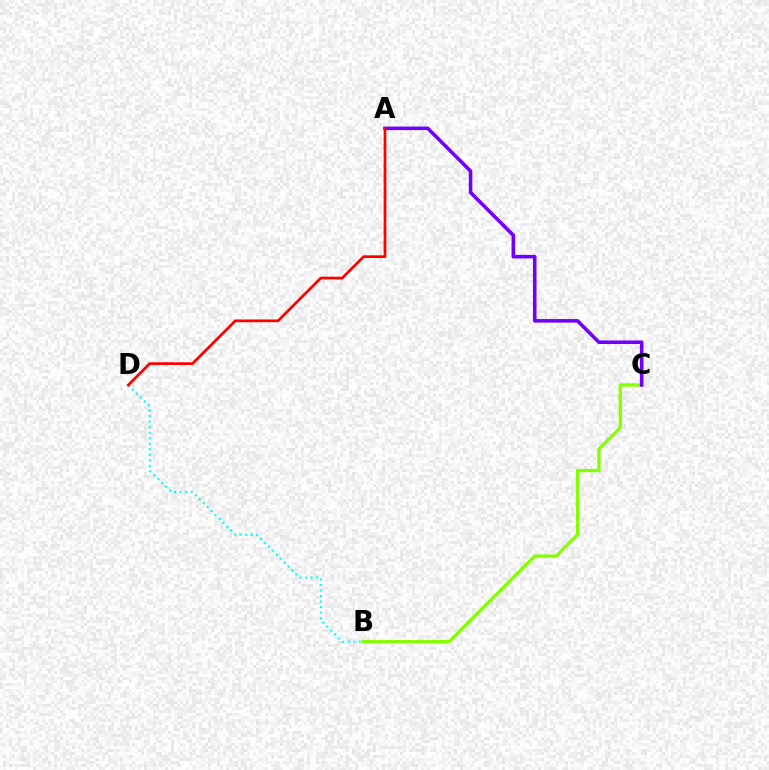{('B', 'D'): [{'color': '#00fff6', 'line_style': 'dotted', 'thickness': 1.51}], ('B', 'C'): [{'color': '#84ff00', 'line_style': 'solid', 'thickness': 2.36}], ('A', 'C'): [{'color': '#7200ff', 'line_style': 'solid', 'thickness': 2.56}], ('A', 'D'): [{'color': '#ff0000', 'line_style': 'solid', 'thickness': 1.95}]}